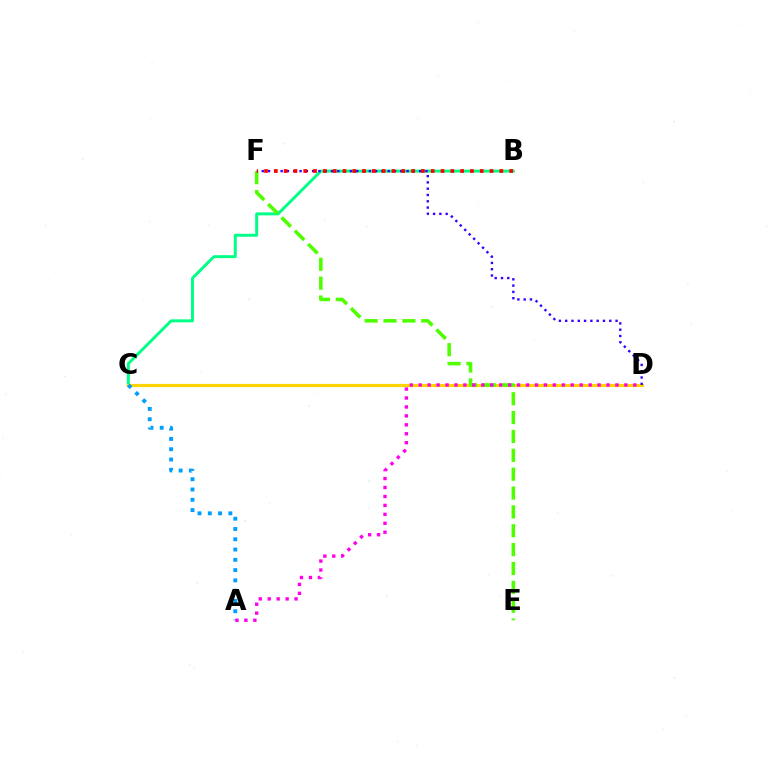{('B', 'C'): [{'color': '#00ff86', 'line_style': 'solid', 'thickness': 2.13}], ('C', 'D'): [{'color': '#ffd500', 'line_style': 'solid', 'thickness': 2.28}], ('A', 'C'): [{'color': '#009eff', 'line_style': 'dotted', 'thickness': 2.79}], ('E', 'F'): [{'color': '#4fff00', 'line_style': 'dashed', 'thickness': 2.56}], ('A', 'D'): [{'color': '#ff00ed', 'line_style': 'dotted', 'thickness': 2.43}], ('D', 'F'): [{'color': '#3700ff', 'line_style': 'dotted', 'thickness': 1.71}], ('B', 'F'): [{'color': '#ff0000', 'line_style': 'dotted', 'thickness': 2.66}]}